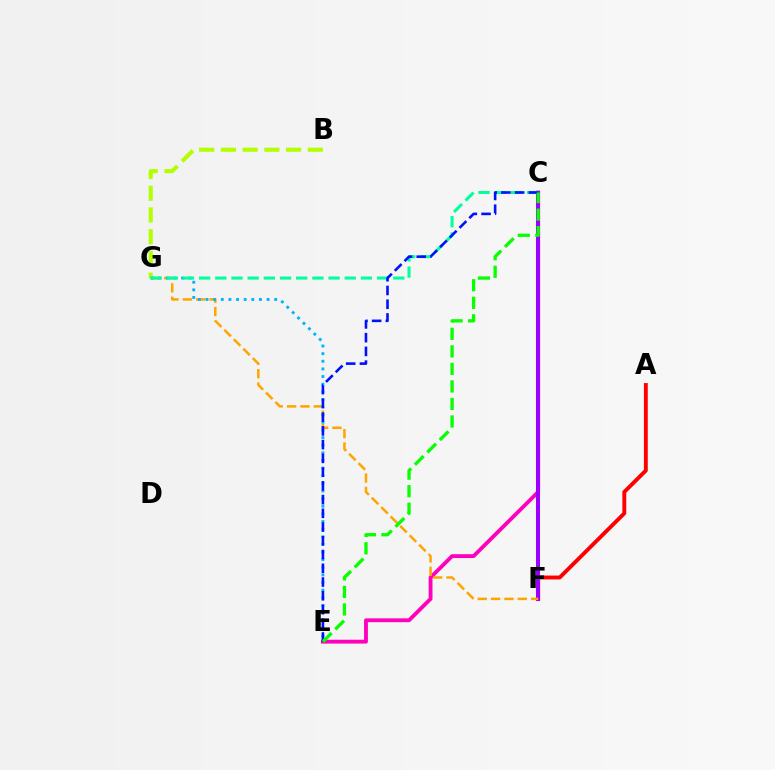{('C', 'E'): [{'color': '#ff00bd', 'line_style': 'solid', 'thickness': 2.77}, {'color': '#0010ff', 'line_style': 'dashed', 'thickness': 1.87}, {'color': '#08ff00', 'line_style': 'dashed', 'thickness': 2.38}], ('A', 'F'): [{'color': '#ff0000', 'line_style': 'solid', 'thickness': 2.8}], ('B', 'G'): [{'color': '#b3ff00', 'line_style': 'dashed', 'thickness': 2.95}], ('C', 'F'): [{'color': '#9b00ff', 'line_style': 'solid', 'thickness': 2.9}], ('F', 'G'): [{'color': '#ffa500', 'line_style': 'dashed', 'thickness': 1.81}], ('E', 'G'): [{'color': '#00b5ff', 'line_style': 'dotted', 'thickness': 2.07}], ('C', 'G'): [{'color': '#00ff9d', 'line_style': 'dashed', 'thickness': 2.2}]}